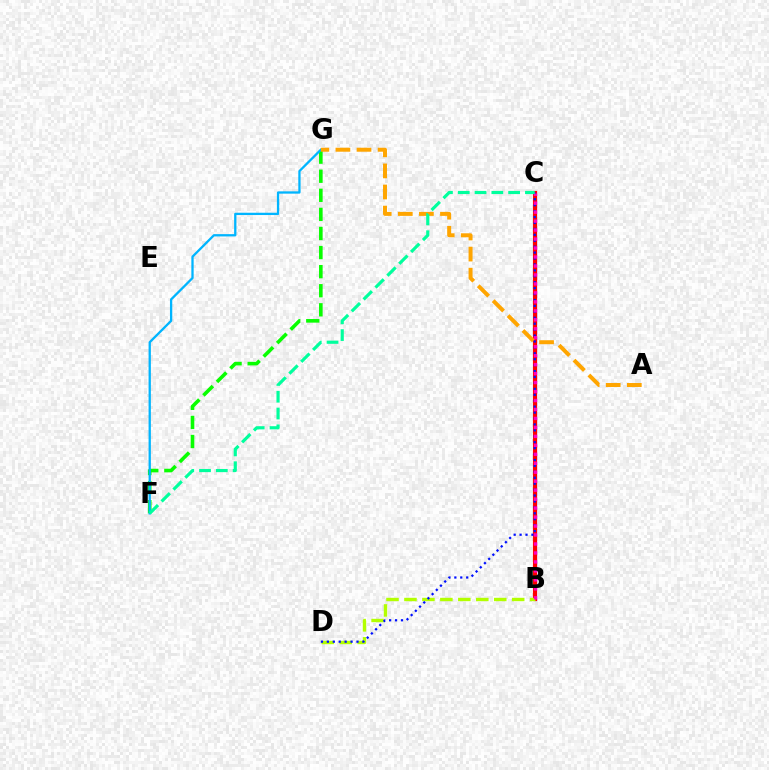{('B', 'C'): [{'color': '#9b00ff', 'line_style': 'solid', 'thickness': 2.3}, {'color': '#ff0000', 'line_style': 'solid', 'thickness': 2.98}, {'color': '#ff00bd', 'line_style': 'dotted', 'thickness': 2.44}], ('F', 'G'): [{'color': '#08ff00', 'line_style': 'dashed', 'thickness': 2.59}, {'color': '#00b5ff', 'line_style': 'solid', 'thickness': 1.65}], ('A', 'G'): [{'color': '#ffa500', 'line_style': 'dashed', 'thickness': 2.87}], ('B', 'D'): [{'color': '#b3ff00', 'line_style': 'dashed', 'thickness': 2.44}], ('C', 'D'): [{'color': '#0010ff', 'line_style': 'dotted', 'thickness': 1.61}], ('C', 'F'): [{'color': '#00ff9d', 'line_style': 'dashed', 'thickness': 2.28}]}